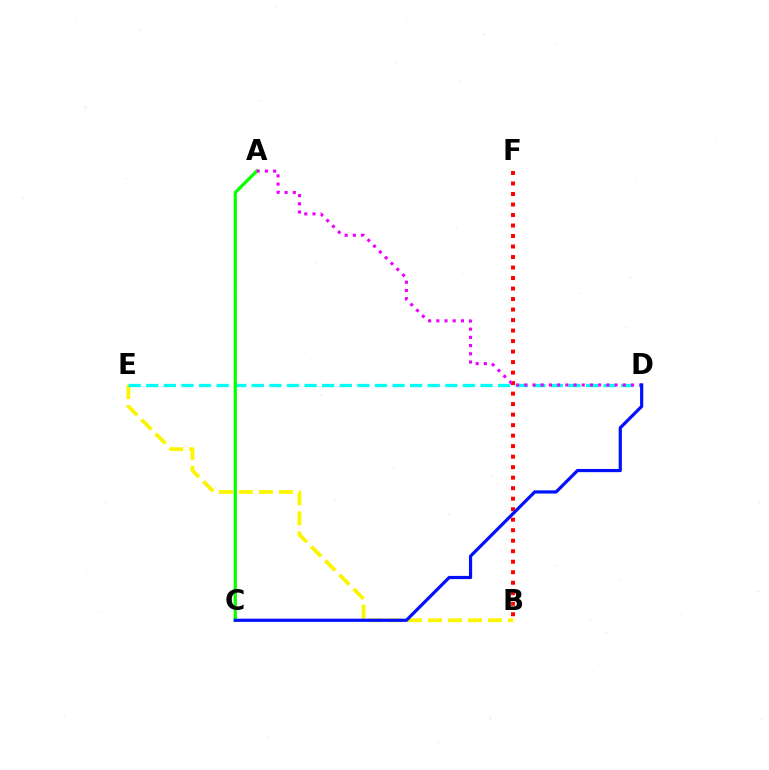{('B', 'E'): [{'color': '#fcf500', 'line_style': 'dashed', 'thickness': 2.72}], ('D', 'E'): [{'color': '#00fff6', 'line_style': 'dashed', 'thickness': 2.39}], ('B', 'F'): [{'color': '#ff0000', 'line_style': 'dotted', 'thickness': 2.85}], ('A', 'C'): [{'color': '#08ff00', 'line_style': 'solid', 'thickness': 2.35}], ('A', 'D'): [{'color': '#ee00ff', 'line_style': 'dotted', 'thickness': 2.23}], ('C', 'D'): [{'color': '#0010ff', 'line_style': 'solid', 'thickness': 2.3}]}